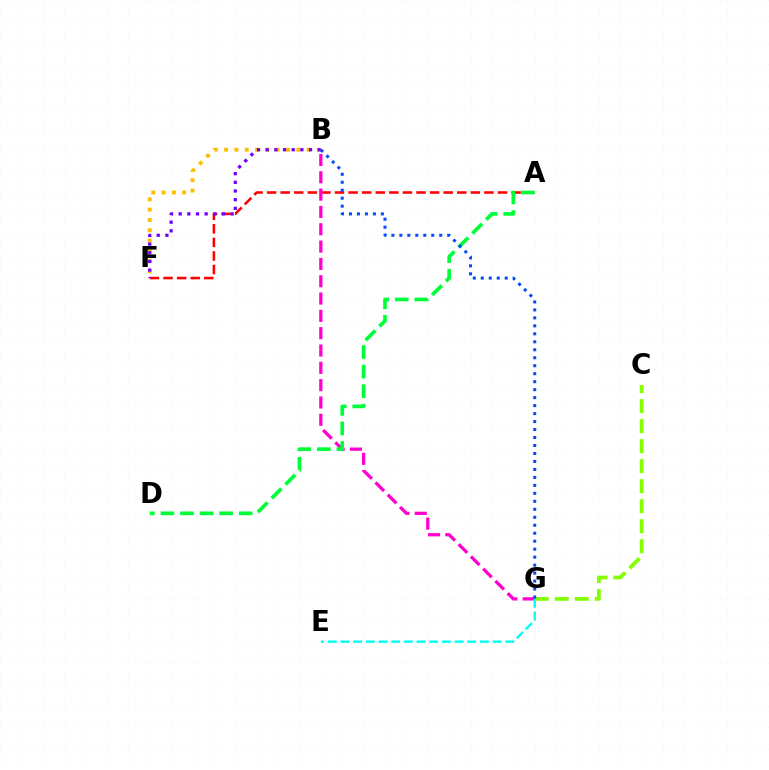{('A', 'F'): [{'color': '#ff0000', 'line_style': 'dashed', 'thickness': 1.85}], ('C', 'G'): [{'color': '#84ff00', 'line_style': 'dashed', 'thickness': 2.72}], ('B', 'F'): [{'color': '#ffbd00', 'line_style': 'dotted', 'thickness': 2.8}, {'color': '#7200ff', 'line_style': 'dotted', 'thickness': 2.35}], ('B', 'G'): [{'color': '#ff00cf', 'line_style': 'dashed', 'thickness': 2.35}, {'color': '#004bff', 'line_style': 'dotted', 'thickness': 2.17}], ('E', 'G'): [{'color': '#00fff6', 'line_style': 'dashed', 'thickness': 1.72}], ('A', 'D'): [{'color': '#00ff39', 'line_style': 'dashed', 'thickness': 2.66}]}